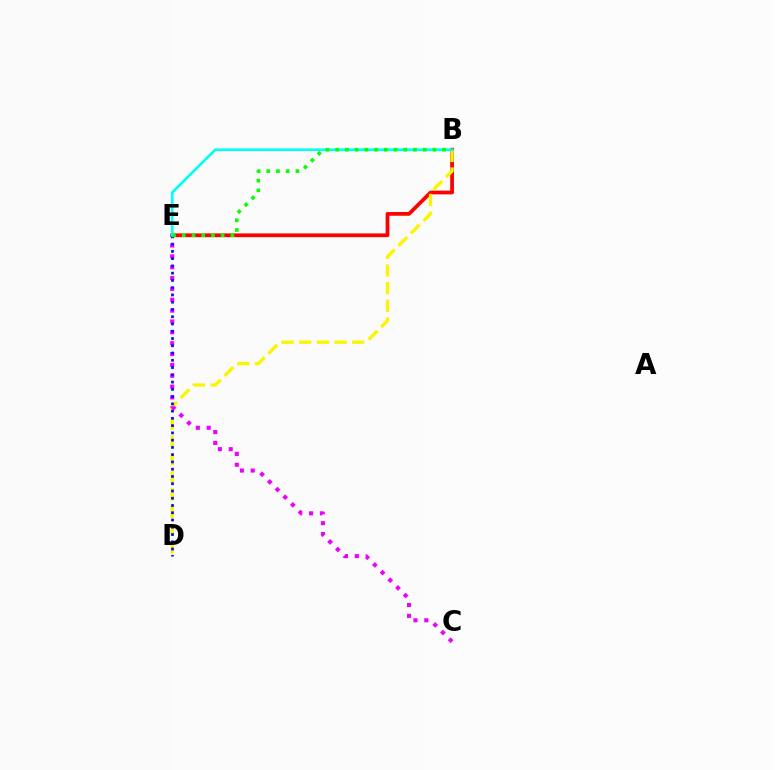{('B', 'E'): [{'color': '#ff0000', 'line_style': 'solid', 'thickness': 2.7}, {'color': '#00fff6', 'line_style': 'solid', 'thickness': 1.92}, {'color': '#08ff00', 'line_style': 'dotted', 'thickness': 2.64}], ('B', 'D'): [{'color': '#fcf500', 'line_style': 'dashed', 'thickness': 2.4}], ('C', 'E'): [{'color': '#ee00ff', 'line_style': 'dotted', 'thickness': 2.95}], ('D', 'E'): [{'color': '#0010ff', 'line_style': 'dotted', 'thickness': 1.97}]}